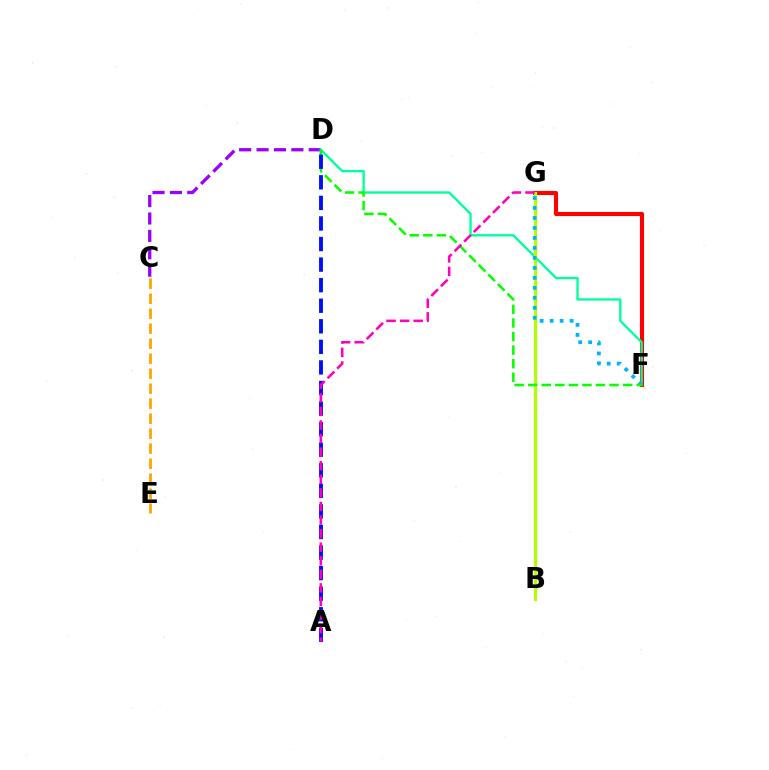{('F', 'G'): [{'color': '#ff0000', 'line_style': 'solid', 'thickness': 2.97}, {'color': '#00b5ff', 'line_style': 'dotted', 'thickness': 2.71}], ('C', 'D'): [{'color': '#9b00ff', 'line_style': 'dashed', 'thickness': 2.36}], ('D', 'F'): [{'color': '#00ff9d', 'line_style': 'solid', 'thickness': 1.68}, {'color': '#08ff00', 'line_style': 'dashed', 'thickness': 1.84}], ('C', 'E'): [{'color': '#ffa500', 'line_style': 'dashed', 'thickness': 2.04}], ('B', 'G'): [{'color': '#b3ff00', 'line_style': 'solid', 'thickness': 2.3}], ('A', 'D'): [{'color': '#0010ff', 'line_style': 'dashed', 'thickness': 2.79}], ('A', 'G'): [{'color': '#ff00bd', 'line_style': 'dashed', 'thickness': 1.84}]}